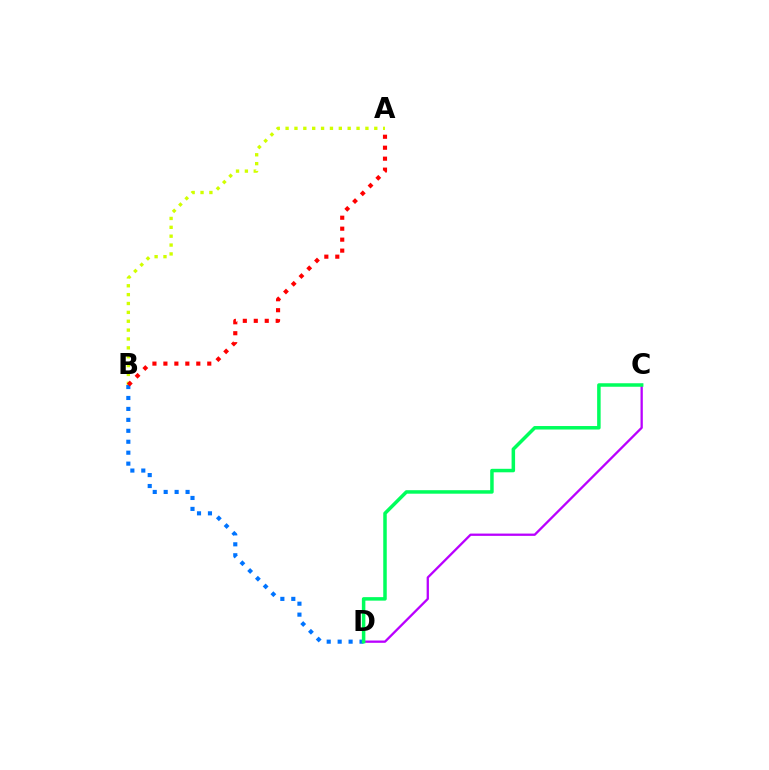{('B', 'D'): [{'color': '#0074ff', 'line_style': 'dotted', 'thickness': 2.97}], ('A', 'B'): [{'color': '#d1ff00', 'line_style': 'dotted', 'thickness': 2.41}, {'color': '#ff0000', 'line_style': 'dotted', 'thickness': 2.98}], ('C', 'D'): [{'color': '#b900ff', 'line_style': 'solid', 'thickness': 1.65}, {'color': '#00ff5c', 'line_style': 'solid', 'thickness': 2.52}]}